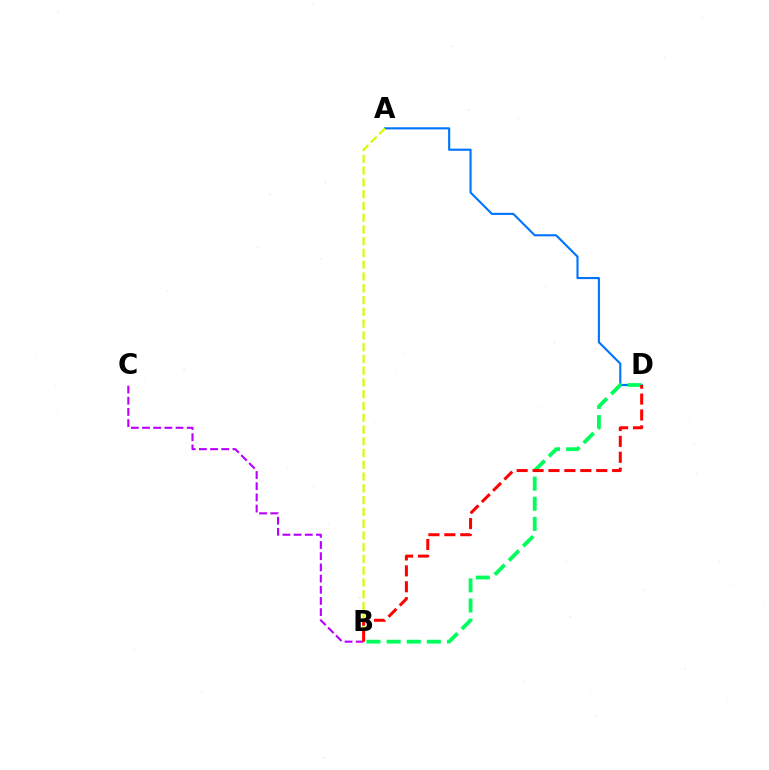{('A', 'D'): [{'color': '#0074ff', 'line_style': 'solid', 'thickness': 1.53}], ('B', 'C'): [{'color': '#b900ff', 'line_style': 'dashed', 'thickness': 1.52}], ('A', 'B'): [{'color': '#d1ff00', 'line_style': 'dashed', 'thickness': 1.6}], ('B', 'D'): [{'color': '#00ff5c', 'line_style': 'dashed', 'thickness': 2.73}, {'color': '#ff0000', 'line_style': 'dashed', 'thickness': 2.16}]}